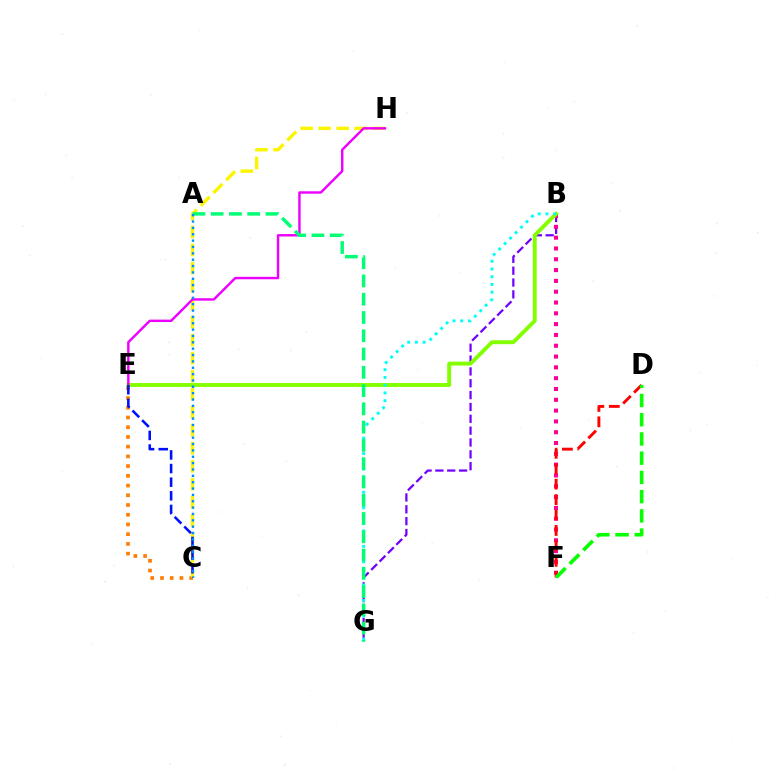{('B', 'G'): [{'color': '#7200ff', 'line_style': 'dashed', 'thickness': 1.61}, {'color': '#00fff6', 'line_style': 'dotted', 'thickness': 2.1}], ('B', 'F'): [{'color': '#ff0094', 'line_style': 'dotted', 'thickness': 2.94}], ('C', 'E'): [{'color': '#ff7c00', 'line_style': 'dotted', 'thickness': 2.64}, {'color': '#0010ff', 'line_style': 'dashed', 'thickness': 1.85}], ('B', 'E'): [{'color': '#84ff00', 'line_style': 'solid', 'thickness': 2.82}], ('C', 'H'): [{'color': '#fcf500', 'line_style': 'dashed', 'thickness': 2.45}], ('E', 'H'): [{'color': '#ee00ff', 'line_style': 'solid', 'thickness': 1.74}], ('D', 'F'): [{'color': '#ff0000', 'line_style': 'dashed', 'thickness': 2.1}, {'color': '#08ff00', 'line_style': 'dashed', 'thickness': 2.61}], ('A', 'G'): [{'color': '#00ff74', 'line_style': 'dashed', 'thickness': 2.48}], ('A', 'C'): [{'color': '#008cff', 'line_style': 'dotted', 'thickness': 1.73}]}